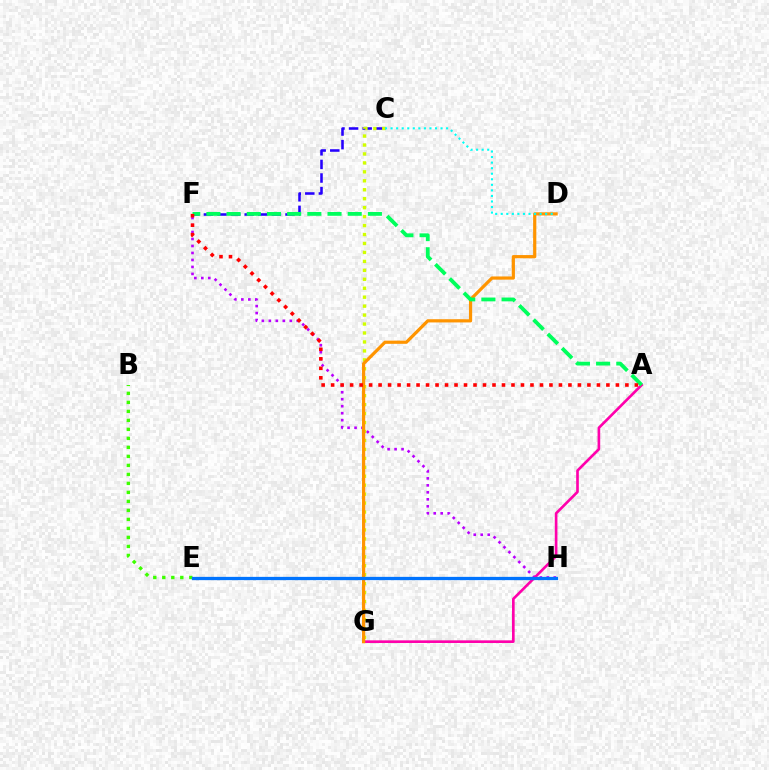{('C', 'F'): [{'color': '#2500ff', 'line_style': 'dashed', 'thickness': 1.85}], ('F', 'H'): [{'color': '#b900ff', 'line_style': 'dotted', 'thickness': 1.9}], ('C', 'G'): [{'color': '#d1ff00', 'line_style': 'dotted', 'thickness': 2.43}], ('A', 'G'): [{'color': '#ff00ac', 'line_style': 'solid', 'thickness': 1.9}], ('B', 'E'): [{'color': '#3dff00', 'line_style': 'dotted', 'thickness': 2.45}], ('D', 'G'): [{'color': '#ff9400', 'line_style': 'solid', 'thickness': 2.31}], ('E', 'H'): [{'color': '#0074ff', 'line_style': 'solid', 'thickness': 2.35}], ('A', 'F'): [{'color': '#00ff5c', 'line_style': 'dashed', 'thickness': 2.74}, {'color': '#ff0000', 'line_style': 'dotted', 'thickness': 2.58}], ('C', 'D'): [{'color': '#00fff6', 'line_style': 'dotted', 'thickness': 1.51}]}